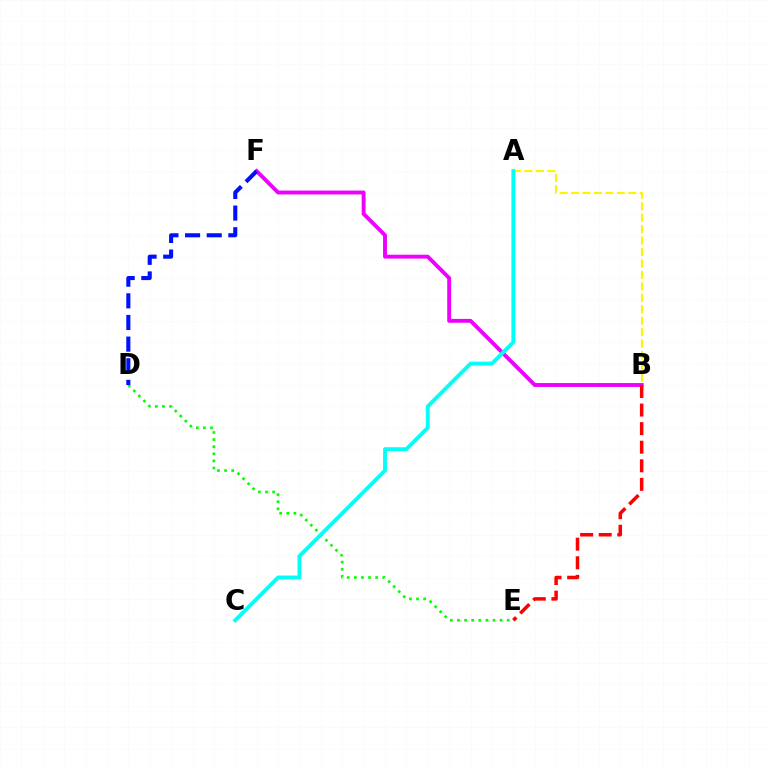{('B', 'F'): [{'color': '#ee00ff', 'line_style': 'solid', 'thickness': 2.79}], ('D', 'E'): [{'color': '#08ff00', 'line_style': 'dotted', 'thickness': 1.93}], ('D', 'F'): [{'color': '#0010ff', 'line_style': 'dashed', 'thickness': 2.94}], ('A', 'B'): [{'color': '#fcf500', 'line_style': 'dashed', 'thickness': 1.55}], ('B', 'E'): [{'color': '#ff0000', 'line_style': 'dashed', 'thickness': 2.52}], ('A', 'C'): [{'color': '#00fff6', 'line_style': 'solid', 'thickness': 2.8}]}